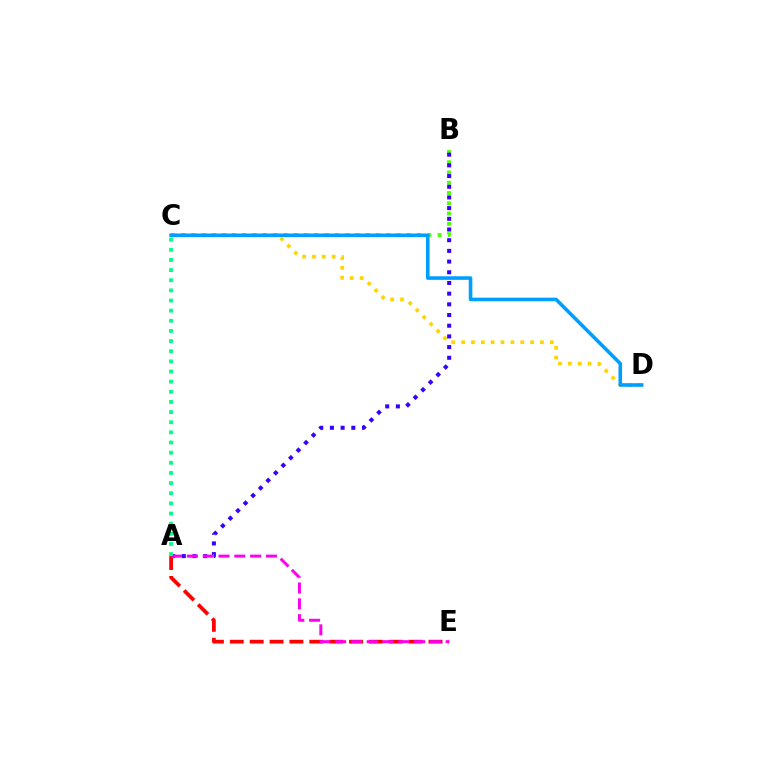{('C', 'D'): [{'color': '#ffd500', 'line_style': 'dotted', 'thickness': 2.68}, {'color': '#009eff', 'line_style': 'solid', 'thickness': 2.59}], ('B', 'C'): [{'color': '#4fff00', 'line_style': 'dotted', 'thickness': 2.79}], ('A', 'B'): [{'color': '#3700ff', 'line_style': 'dotted', 'thickness': 2.9}], ('A', 'E'): [{'color': '#ff0000', 'line_style': 'dashed', 'thickness': 2.7}, {'color': '#ff00ed', 'line_style': 'dashed', 'thickness': 2.15}], ('A', 'C'): [{'color': '#00ff86', 'line_style': 'dotted', 'thickness': 2.76}]}